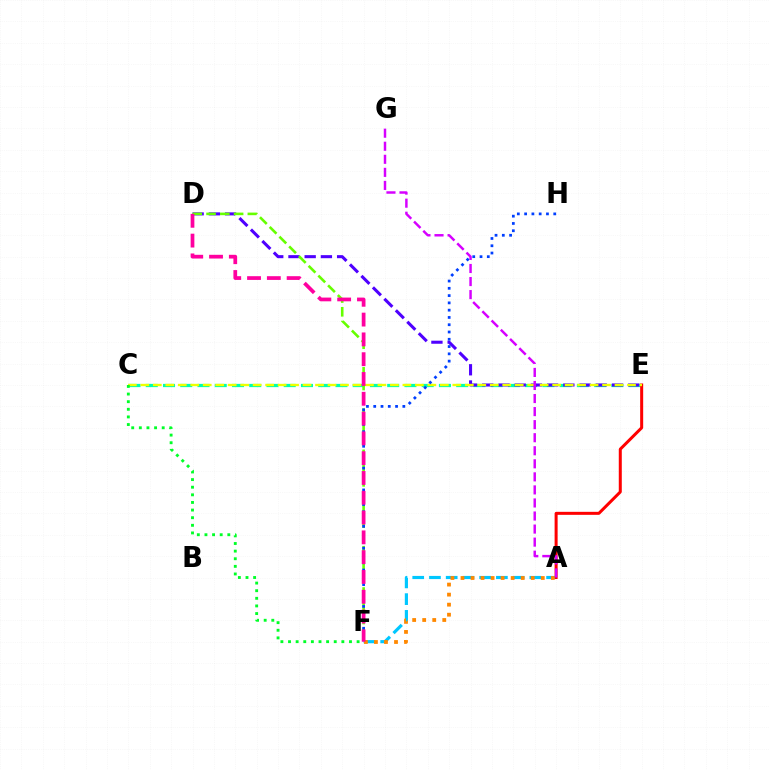{('A', 'F'): [{'color': '#00c7ff', 'line_style': 'dashed', 'thickness': 2.27}, {'color': '#ff8800', 'line_style': 'dotted', 'thickness': 2.73}], ('C', 'E'): [{'color': '#00ffaf', 'line_style': 'dashed', 'thickness': 2.34}, {'color': '#eeff00', 'line_style': 'dashed', 'thickness': 1.7}], ('D', 'E'): [{'color': '#4f00ff', 'line_style': 'dashed', 'thickness': 2.2}], ('D', 'F'): [{'color': '#66ff00', 'line_style': 'dashed', 'thickness': 1.87}, {'color': '#ff00a0', 'line_style': 'dashed', 'thickness': 2.69}], ('A', 'E'): [{'color': '#ff0000', 'line_style': 'solid', 'thickness': 2.17}], ('F', 'H'): [{'color': '#003fff', 'line_style': 'dotted', 'thickness': 1.98}], ('A', 'G'): [{'color': '#d600ff', 'line_style': 'dashed', 'thickness': 1.77}], ('C', 'F'): [{'color': '#00ff27', 'line_style': 'dotted', 'thickness': 2.07}]}